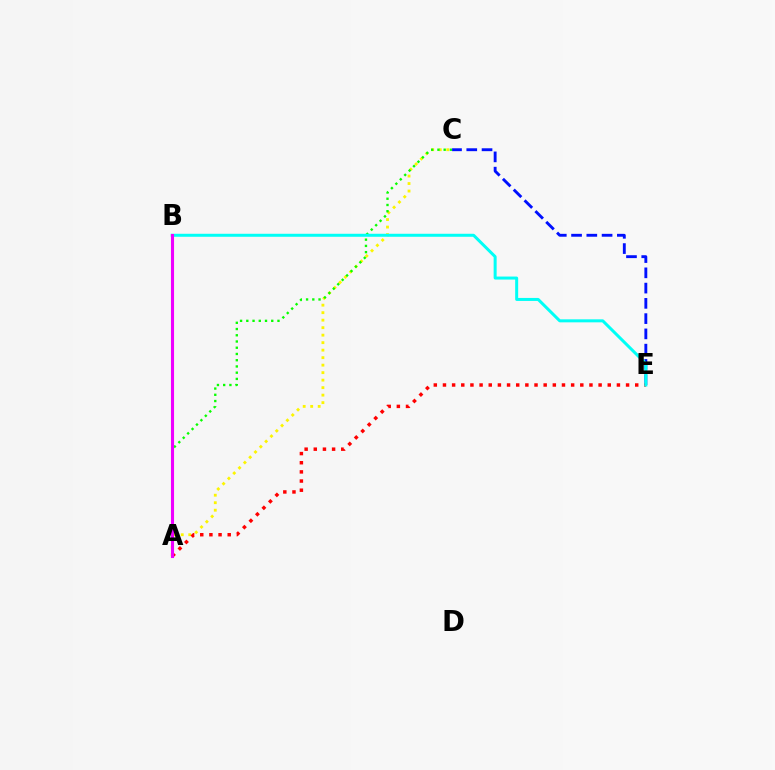{('A', 'C'): [{'color': '#fcf500', 'line_style': 'dotted', 'thickness': 2.04}, {'color': '#08ff00', 'line_style': 'dotted', 'thickness': 1.69}], ('C', 'E'): [{'color': '#0010ff', 'line_style': 'dashed', 'thickness': 2.07}], ('A', 'E'): [{'color': '#ff0000', 'line_style': 'dotted', 'thickness': 2.49}], ('B', 'E'): [{'color': '#00fff6', 'line_style': 'solid', 'thickness': 2.16}], ('A', 'B'): [{'color': '#ee00ff', 'line_style': 'solid', 'thickness': 2.23}]}